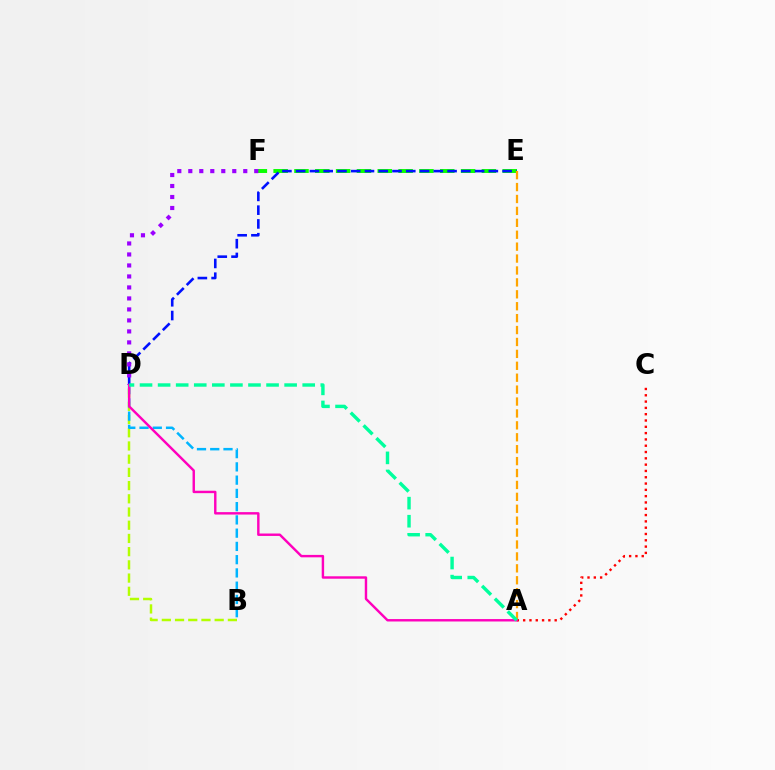{('E', 'F'): [{'color': '#08ff00', 'line_style': 'dashed', 'thickness': 2.83}], ('B', 'D'): [{'color': '#b3ff00', 'line_style': 'dashed', 'thickness': 1.79}, {'color': '#00b5ff', 'line_style': 'dashed', 'thickness': 1.8}], ('D', 'E'): [{'color': '#0010ff', 'line_style': 'dashed', 'thickness': 1.87}], ('A', 'E'): [{'color': '#ffa500', 'line_style': 'dashed', 'thickness': 1.62}], ('A', 'C'): [{'color': '#ff0000', 'line_style': 'dotted', 'thickness': 1.71}], ('D', 'F'): [{'color': '#9b00ff', 'line_style': 'dotted', 'thickness': 2.99}], ('A', 'D'): [{'color': '#ff00bd', 'line_style': 'solid', 'thickness': 1.75}, {'color': '#00ff9d', 'line_style': 'dashed', 'thickness': 2.46}]}